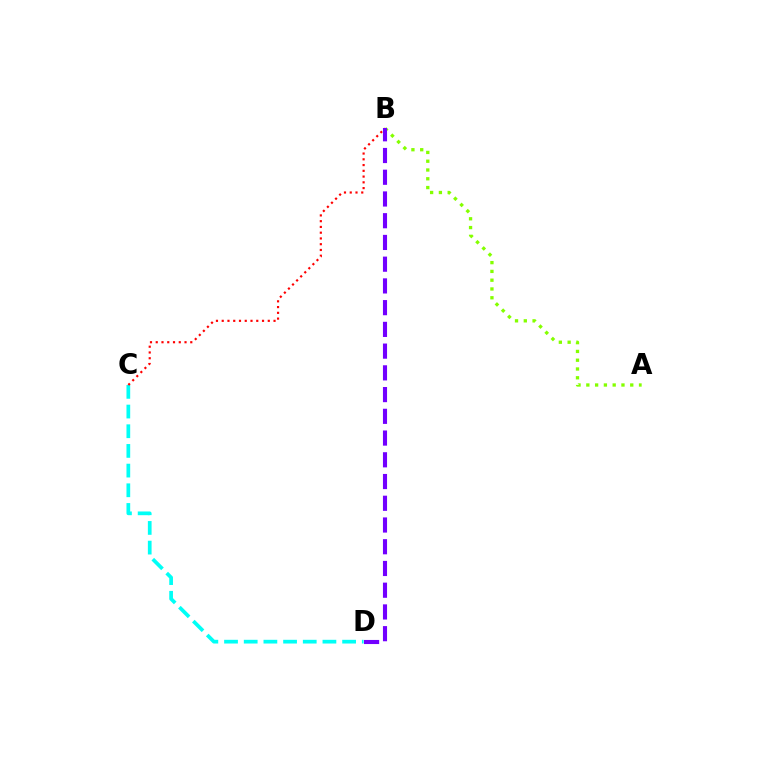{('C', 'D'): [{'color': '#00fff6', 'line_style': 'dashed', 'thickness': 2.67}], ('B', 'C'): [{'color': '#ff0000', 'line_style': 'dotted', 'thickness': 1.56}], ('A', 'B'): [{'color': '#84ff00', 'line_style': 'dotted', 'thickness': 2.39}], ('B', 'D'): [{'color': '#7200ff', 'line_style': 'dashed', 'thickness': 2.95}]}